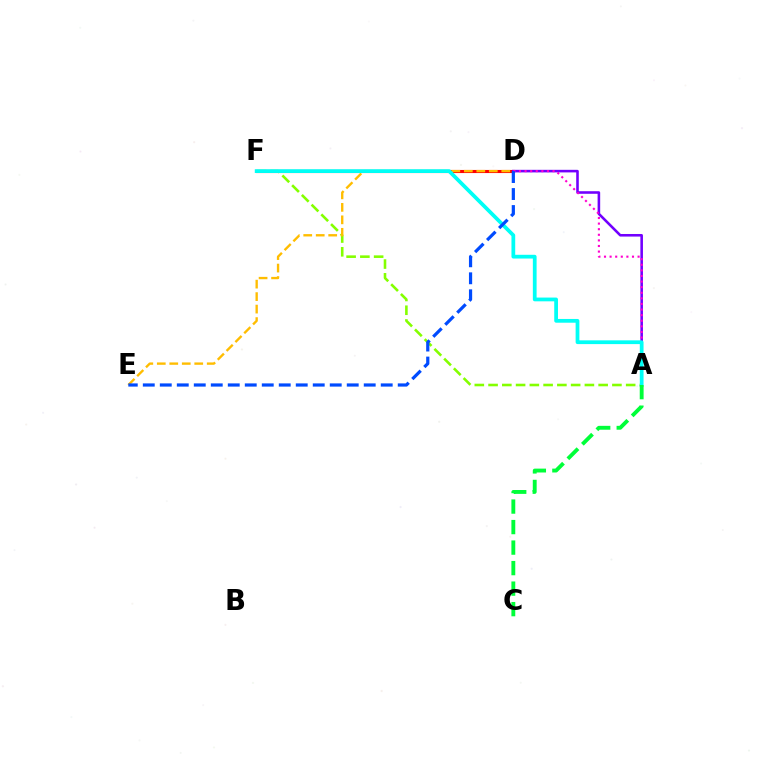{('A', 'F'): [{'color': '#84ff00', 'line_style': 'dashed', 'thickness': 1.87}, {'color': '#00fff6', 'line_style': 'solid', 'thickness': 2.7}], ('D', 'F'): [{'color': '#ff0000', 'line_style': 'solid', 'thickness': 2.23}], ('D', 'E'): [{'color': '#ffbd00', 'line_style': 'dashed', 'thickness': 1.7}, {'color': '#004bff', 'line_style': 'dashed', 'thickness': 2.31}], ('A', 'D'): [{'color': '#7200ff', 'line_style': 'solid', 'thickness': 1.86}, {'color': '#ff00cf', 'line_style': 'dotted', 'thickness': 1.52}], ('A', 'C'): [{'color': '#00ff39', 'line_style': 'dashed', 'thickness': 2.79}]}